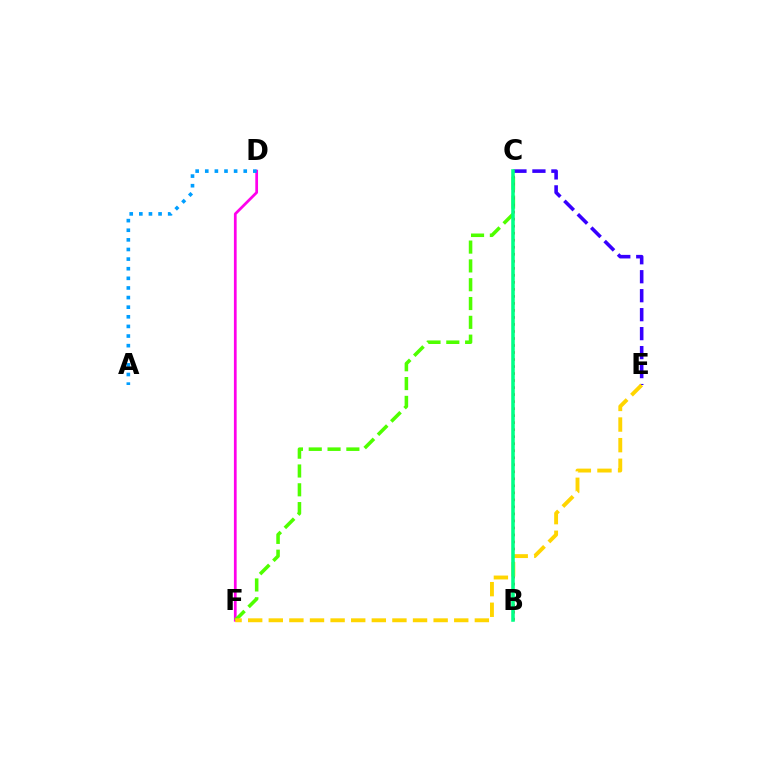{('D', 'F'): [{'color': '#ff00ed', 'line_style': 'solid', 'thickness': 1.97}], ('C', 'F'): [{'color': '#4fff00', 'line_style': 'dashed', 'thickness': 2.56}], ('B', 'C'): [{'color': '#ff0000', 'line_style': 'dotted', 'thickness': 1.91}, {'color': '#00ff86', 'line_style': 'solid', 'thickness': 2.56}], ('C', 'E'): [{'color': '#3700ff', 'line_style': 'dashed', 'thickness': 2.58}], ('E', 'F'): [{'color': '#ffd500', 'line_style': 'dashed', 'thickness': 2.8}], ('A', 'D'): [{'color': '#009eff', 'line_style': 'dotted', 'thickness': 2.61}]}